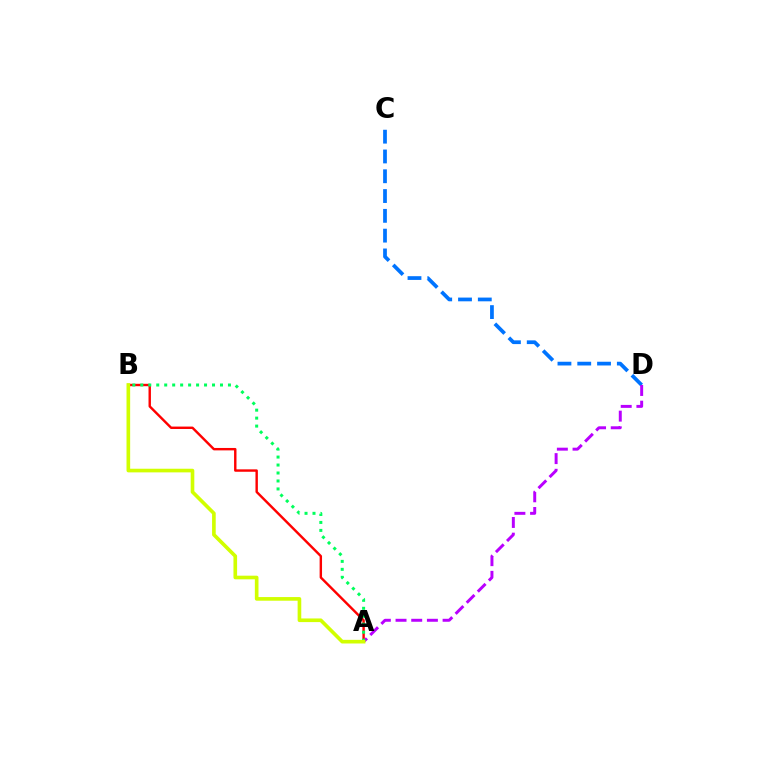{('A', 'B'): [{'color': '#ff0000', 'line_style': 'solid', 'thickness': 1.74}, {'color': '#00ff5c', 'line_style': 'dotted', 'thickness': 2.16}, {'color': '#d1ff00', 'line_style': 'solid', 'thickness': 2.62}], ('C', 'D'): [{'color': '#0074ff', 'line_style': 'dashed', 'thickness': 2.69}], ('A', 'D'): [{'color': '#b900ff', 'line_style': 'dashed', 'thickness': 2.13}]}